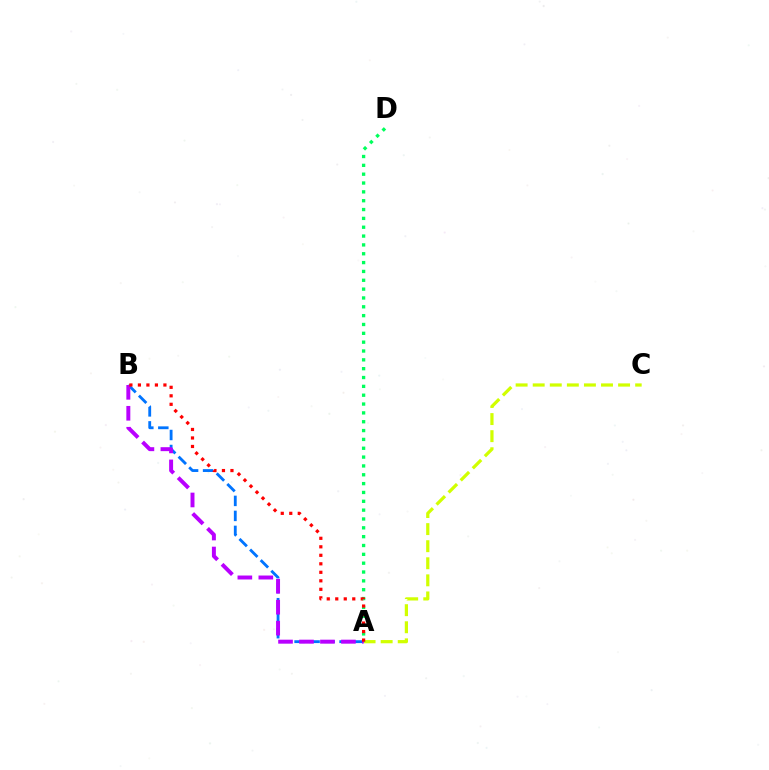{('A', 'C'): [{'color': '#d1ff00', 'line_style': 'dashed', 'thickness': 2.32}], ('A', 'B'): [{'color': '#0074ff', 'line_style': 'dashed', 'thickness': 2.04}, {'color': '#b900ff', 'line_style': 'dashed', 'thickness': 2.85}, {'color': '#ff0000', 'line_style': 'dotted', 'thickness': 2.31}], ('A', 'D'): [{'color': '#00ff5c', 'line_style': 'dotted', 'thickness': 2.4}]}